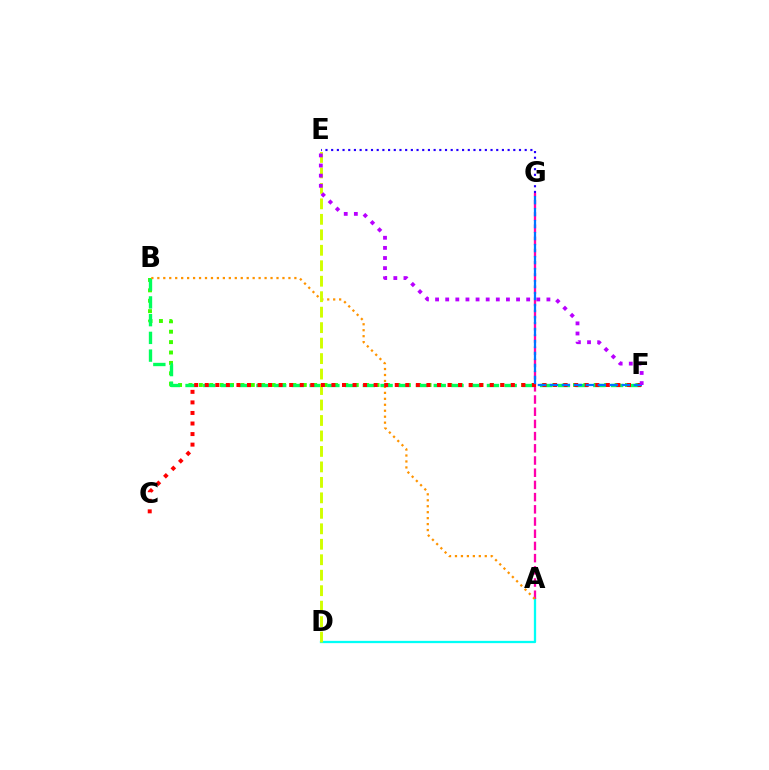{('B', 'F'): [{'color': '#3dff00', 'line_style': 'dotted', 'thickness': 2.82}, {'color': '#00ff5c', 'line_style': 'dashed', 'thickness': 2.41}], ('A', 'D'): [{'color': '#00fff6', 'line_style': 'solid', 'thickness': 1.65}], ('A', 'G'): [{'color': '#ff00ac', 'line_style': 'dashed', 'thickness': 1.66}], ('A', 'B'): [{'color': '#ff9400', 'line_style': 'dotted', 'thickness': 1.62}], ('D', 'E'): [{'color': '#d1ff00', 'line_style': 'dashed', 'thickness': 2.1}], ('C', 'F'): [{'color': '#ff0000', 'line_style': 'dotted', 'thickness': 2.87}], ('F', 'G'): [{'color': '#0074ff', 'line_style': 'dashed', 'thickness': 1.63}], ('E', 'G'): [{'color': '#2500ff', 'line_style': 'dotted', 'thickness': 1.55}], ('E', 'F'): [{'color': '#b900ff', 'line_style': 'dotted', 'thickness': 2.75}]}